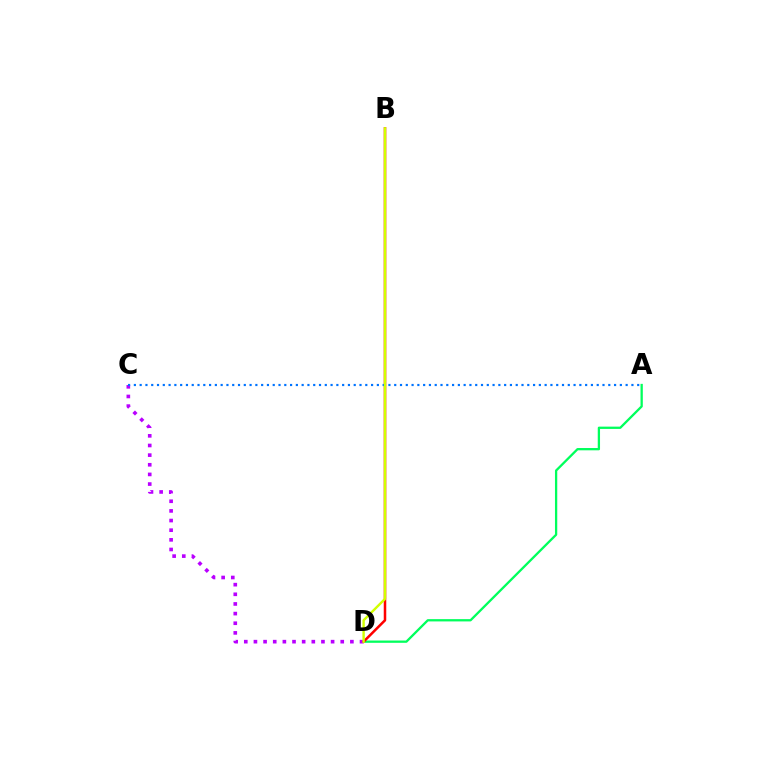{('A', 'D'): [{'color': '#00ff5c', 'line_style': 'solid', 'thickness': 1.65}], ('C', 'D'): [{'color': '#b900ff', 'line_style': 'dotted', 'thickness': 2.62}], ('B', 'D'): [{'color': '#ff0000', 'line_style': 'solid', 'thickness': 1.82}, {'color': '#d1ff00', 'line_style': 'solid', 'thickness': 1.72}], ('A', 'C'): [{'color': '#0074ff', 'line_style': 'dotted', 'thickness': 1.57}]}